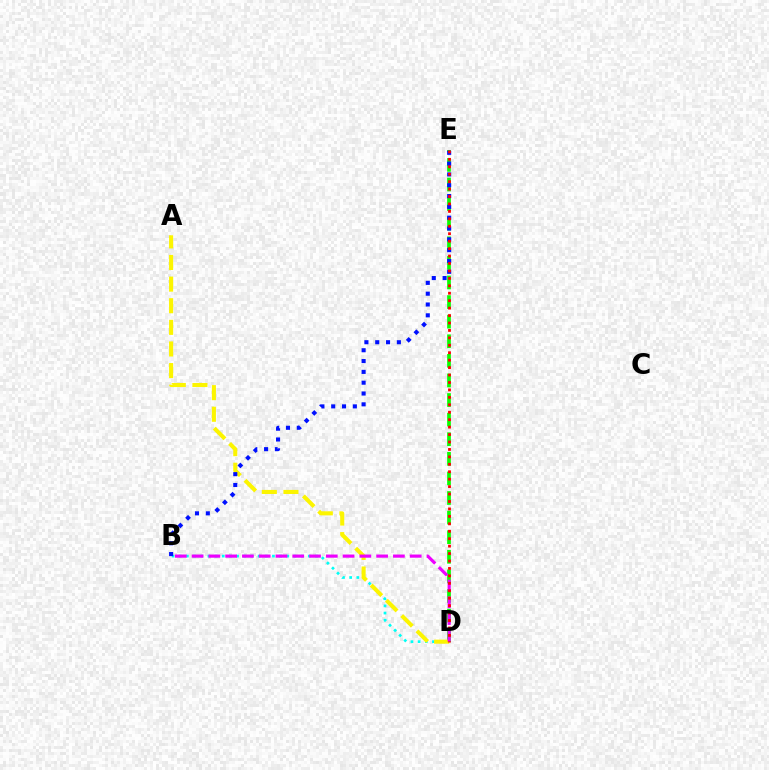{('B', 'D'): [{'color': '#00fff6', 'line_style': 'dotted', 'thickness': 1.95}, {'color': '#ee00ff', 'line_style': 'dashed', 'thickness': 2.28}], ('D', 'E'): [{'color': '#08ff00', 'line_style': 'dashed', 'thickness': 2.66}, {'color': '#ff0000', 'line_style': 'dotted', 'thickness': 2.02}], ('A', 'D'): [{'color': '#fcf500', 'line_style': 'dashed', 'thickness': 2.94}], ('B', 'E'): [{'color': '#0010ff', 'line_style': 'dotted', 'thickness': 2.94}]}